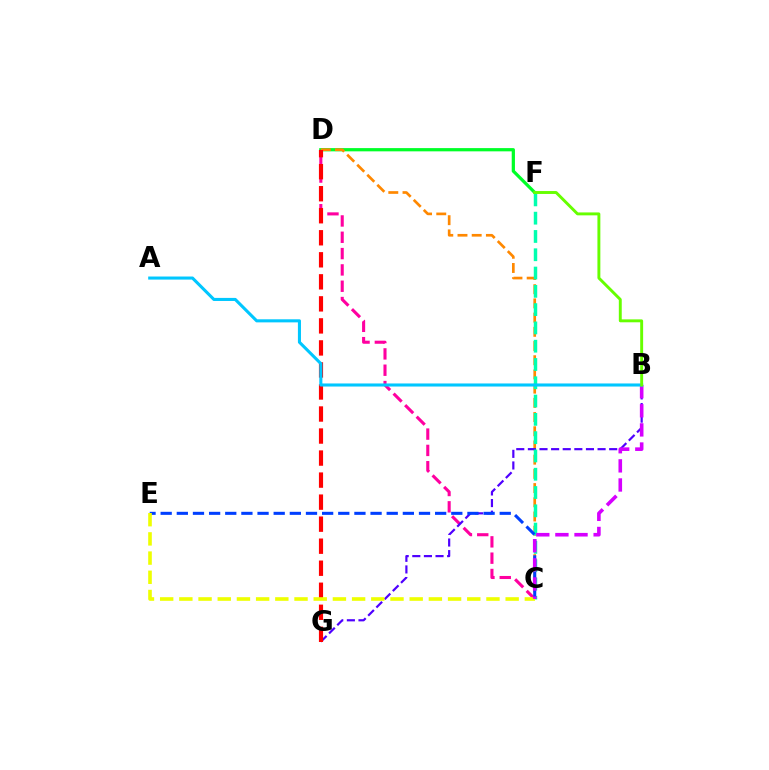{('C', 'D'): [{'color': '#ff00a0', 'line_style': 'dashed', 'thickness': 2.22}, {'color': '#ff8800', 'line_style': 'dashed', 'thickness': 1.93}], ('D', 'F'): [{'color': '#00ff27', 'line_style': 'solid', 'thickness': 2.33}], ('B', 'G'): [{'color': '#4f00ff', 'line_style': 'dashed', 'thickness': 1.58}], ('C', 'F'): [{'color': '#00ffaf', 'line_style': 'dashed', 'thickness': 2.48}], ('C', 'E'): [{'color': '#003fff', 'line_style': 'dashed', 'thickness': 2.19}, {'color': '#eeff00', 'line_style': 'dashed', 'thickness': 2.61}], ('D', 'G'): [{'color': '#ff0000', 'line_style': 'dashed', 'thickness': 2.99}], ('B', 'C'): [{'color': '#d600ff', 'line_style': 'dashed', 'thickness': 2.6}], ('A', 'B'): [{'color': '#00c7ff', 'line_style': 'solid', 'thickness': 2.21}], ('B', 'F'): [{'color': '#66ff00', 'line_style': 'solid', 'thickness': 2.1}]}